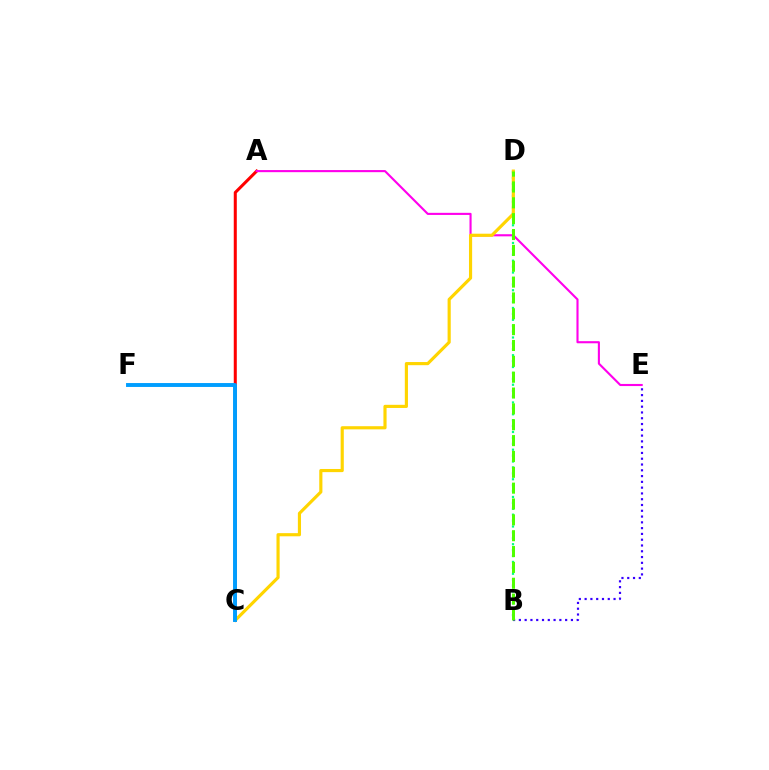{('B', 'D'): [{'color': '#00ff86', 'line_style': 'dotted', 'thickness': 1.6}, {'color': '#4fff00', 'line_style': 'dashed', 'thickness': 2.15}], ('A', 'C'): [{'color': '#ff0000', 'line_style': 'solid', 'thickness': 2.18}], ('B', 'E'): [{'color': '#3700ff', 'line_style': 'dotted', 'thickness': 1.57}], ('A', 'E'): [{'color': '#ff00ed', 'line_style': 'solid', 'thickness': 1.52}], ('C', 'D'): [{'color': '#ffd500', 'line_style': 'solid', 'thickness': 2.27}], ('C', 'F'): [{'color': '#009eff', 'line_style': 'solid', 'thickness': 2.81}]}